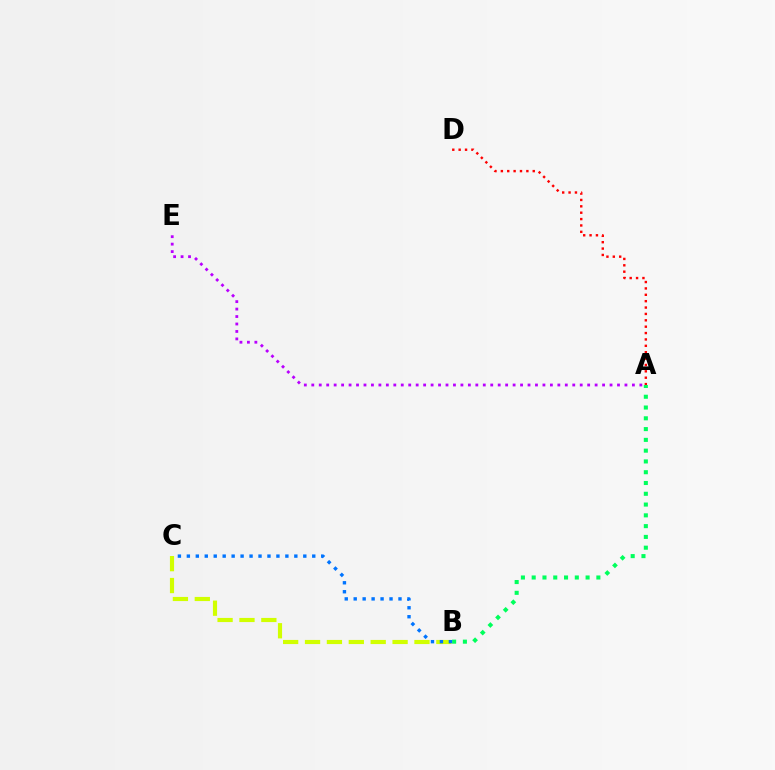{('B', 'C'): [{'color': '#d1ff00', 'line_style': 'dashed', 'thickness': 2.97}, {'color': '#0074ff', 'line_style': 'dotted', 'thickness': 2.43}], ('A', 'B'): [{'color': '#00ff5c', 'line_style': 'dotted', 'thickness': 2.93}], ('A', 'D'): [{'color': '#ff0000', 'line_style': 'dotted', 'thickness': 1.73}], ('A', 'E'): [{'color': '#b900ff', 'line_style': 'dotted', 'thickness': 2.03}]}